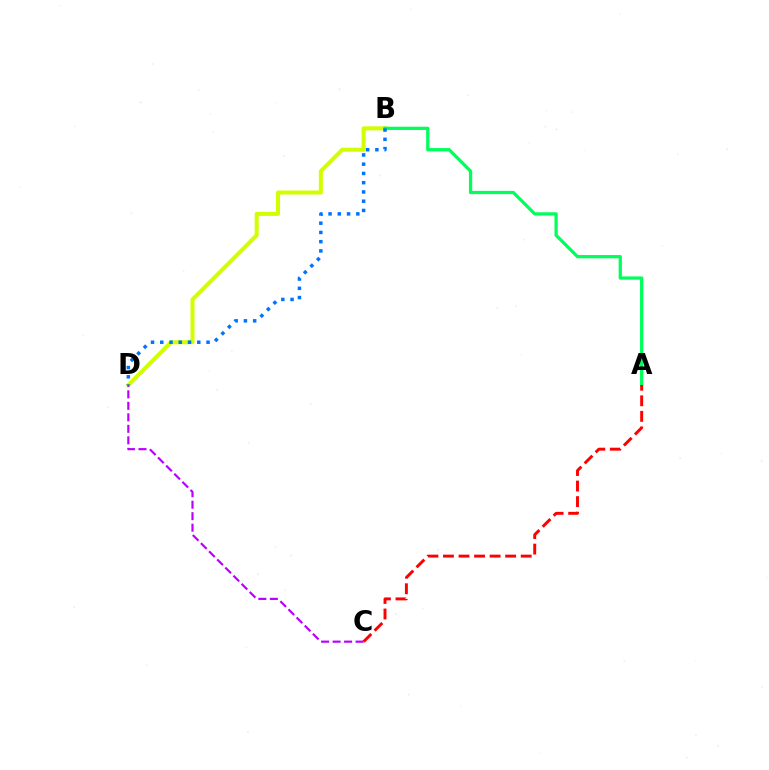{('B', 'D'): [{'color': '#d1ff00', 'line_style': 'solid', 'thickness': 2.91}, {'color': '#0074ff', 'line_style': 'dotted', 'thickness': 2.51}], ('A', 'B'): [{'color': '#00ff5c', 'line_style': 'solid', 'thickness': 2.35}], ('C', 'D'): [{'color': '#b900ff', 'line_style': 'dashed', 'thickness': 1.56}], ('A', 'C'): [{'color': '#ff0000', 'line_style': 'dashed', 'thickness': 2.11}]}